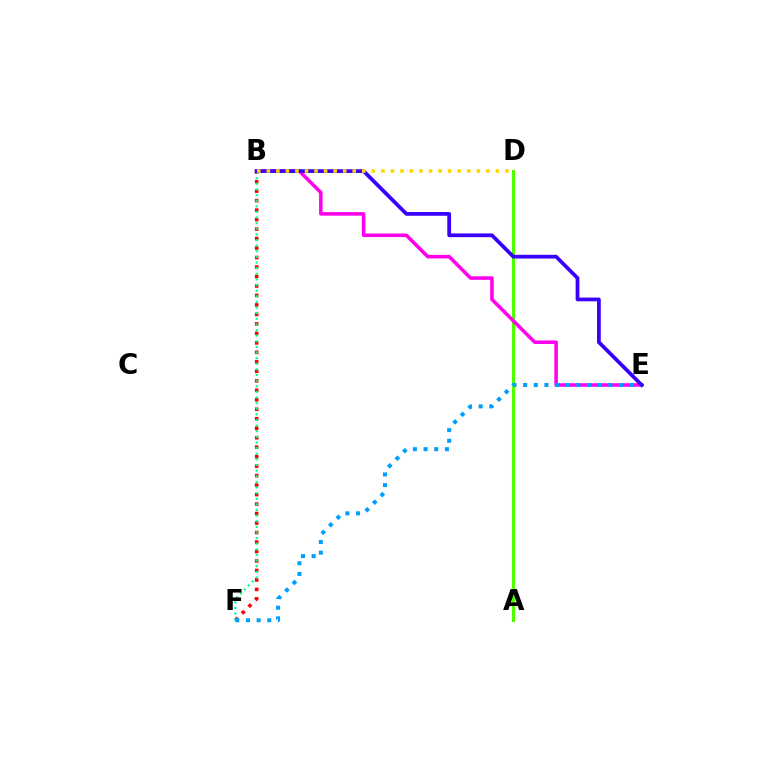{('B', 'F'): [{'color': '#ff0000', 'line_style': 'dotted', 'thickness': 2.58}, {'color': '#00ff86', 'line_style': 'dotted', 'thickness': 1.53}], ('A', 'D'): [{'color': '#4fff00', 'line_style': 'solid', 'thickness': 2.18}], ('B', 'E'): [{'color': '#ff00ed', 'line_style': 'solid', 'thickness': 2.55}, {'color': '#3700ff', 'line_style': 'solid', 'thickness': 2.69}], ('E', 'F'): [{'color': '#009eff', 'line_style': 'dotted', 'thickness': 2.9}], ('B', 'D'): [{'color': '#ffd500', 'line_style': 'dotted', 'thickness': 2.59}]}